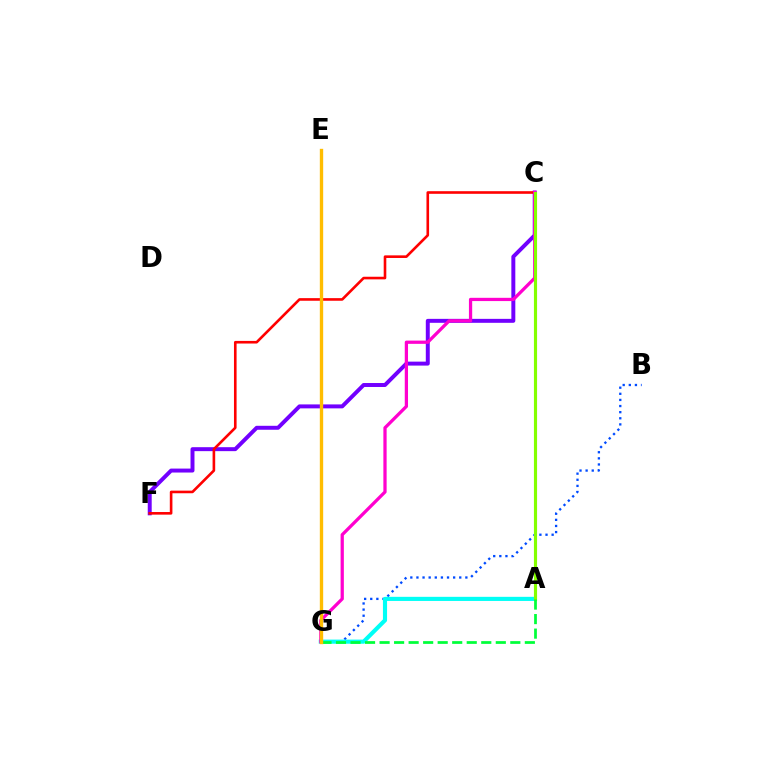{('C', 'F'): [{'color': '#7200ff', 'line_style': 'solid', 'thickness': 2.85}, {'color': '#ff0000', 'line_style': 'solid', 'thickness': 1.89}], ('B', 'G'): [{'color': '#004bff', 'line_style': 'dotted', 'thickness': 1.66}], ('A', 'G'): [{'color': '#00fff6', 'line_style': 'solid', 'thickness': 2.97}, {'color': '#00ff39', 'line_style': 'dashed', 'thickness': 1.97}], ('C', 'G'): [{'color': '#ff00cf', 'line_style': 'solid', 'thickness': 2.34}], ('A', 'C'): [{'color': '#84ff00', 'line_style': 'solid', 'thickness': 2.26}], ('E', 'G'): [{'color': '#ffbd00', 'line_style': 'solid', 'thickness': 2.42}]}